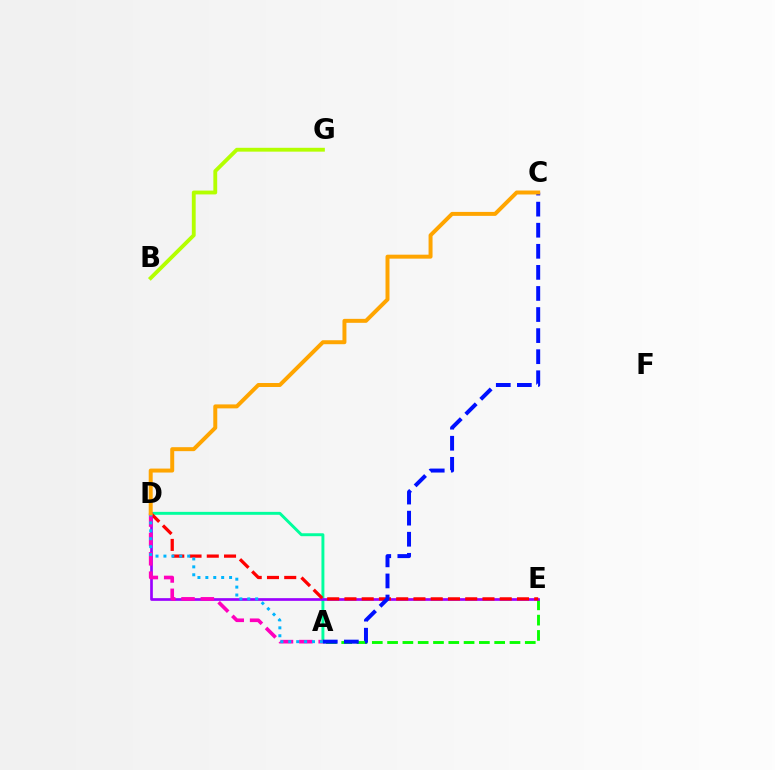{('A', 'E'): [{'color': '#08ff00', 'line_style': 'dashed', 'thickness': 2.08}], ('A', 'D'): [{'color': '#00ff9d', 'line_style': 'solid', 'thickness': 2.11}, {'color': '#ff00bd', 'line_style': 'dashed', 'thickness': 2.63}, {'color': '#00b5ff', 'line_style': 'dotted', 'thickness': 2.15}], ('D', 'E'): [{'color': '#9b00ff', 'line_style': 'solid', 'thickness': 1.93}, {'color': '#ff0000', 'line_style': 'dashed', 'thickness': 2.34}], ('B', 'G'): [{'color': '#b3ff00', 'line_style': 'solid', 'thickness': 2.77}], ('A', 'C'): [{'color': '#0010ff', 'line_style': 'dashed', 'thickness': 2.86}], ('C', 'D'): [{'color': '#ffa500', 'line_style': 'solid', 'thickness': 2.86}]}